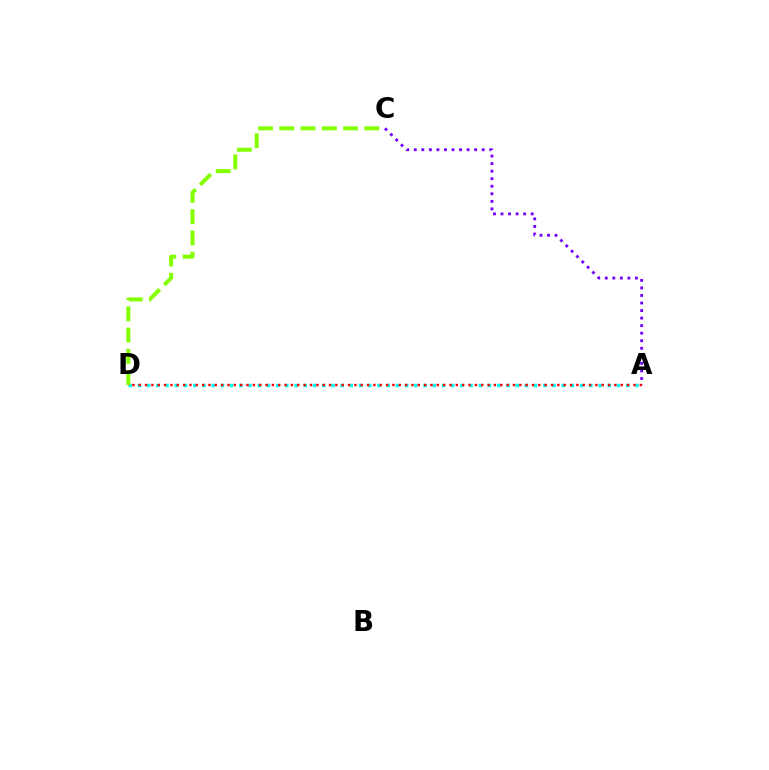{('A', 'D'): [{'color': '#00fff6', 'line_style': 'dotted', 'thickness': 2.5}, {'color': '#ff0000', 'line_style': 'dotted', 'thickness': 1.72}], ('A', 'C'): [{'color': '#7200ff', 'line_style': 'dotted', 'thickness': 2.05}], ('C', 'D'): [{'color': '#84ff00', 'line_style': 'dashed', 'thickness': 2.89}]}